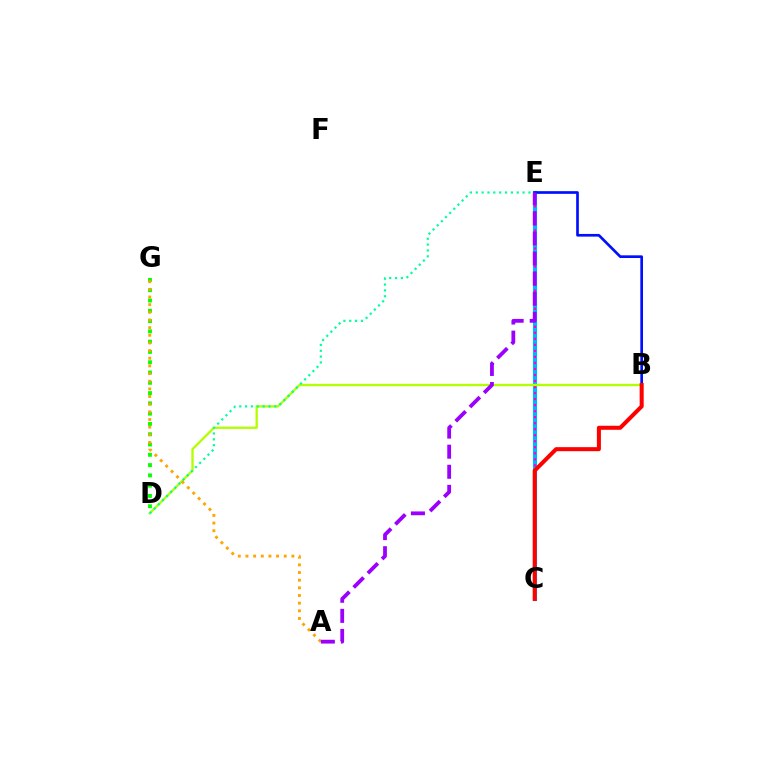{('D', 'G'): [{'color': '#08ff00', 'line_style': 'dotted', 'thickness': 2.79}], ('C', 'E'): [{'color': '#00b5ff', 'line_style': 'solid', 'thickness': 2.96}, {'color': '#ff00bd', 'line_style': 'dotted', 'thickness': 1.64}], ('B', 'D'): [{'color': '#b3ff00', 'line_style': 'solid', 'thickness': 1.67}], ('A', 'G'): [{'color': '#ffa500', 'line_style': 'dotted', 'thickness': 2.08}], ('D', 'E'): [{'color': '#00ff9d', 'line_style': 'dotted', 'thickness': 1.59}], ('B', 'E'): [{'color': '#0010ff', 'line_style': 'solid', 'thickness': 1.93}], ('A', 'E'): [{'color': '#9b00ff', 'line_style': 'dashed', 'thickness': 2.73}], ('B', 'C'): [{'color': '#ff0000', 'line_style': 'solid', 'thickness': 2.9}]}